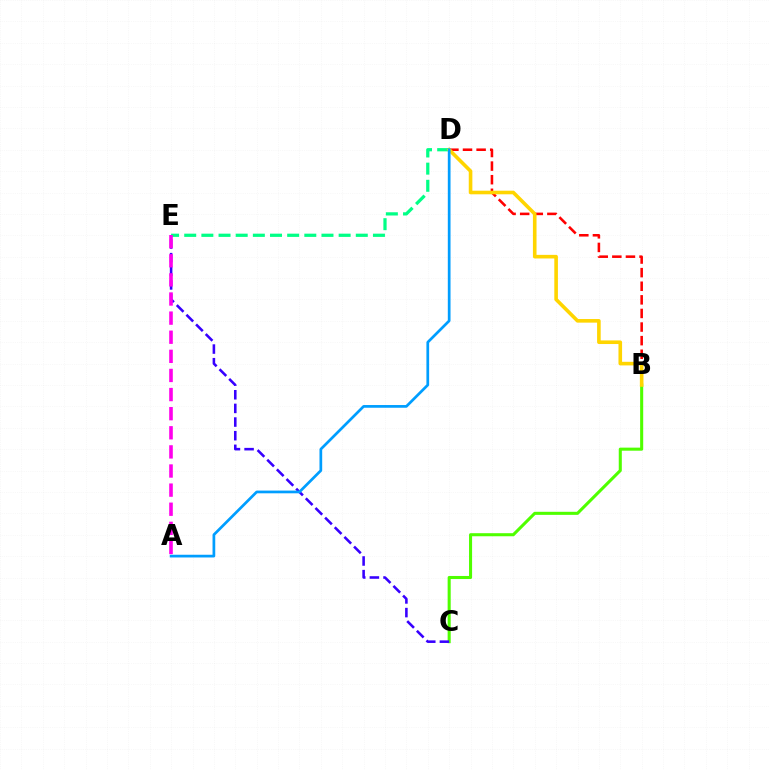{('B', 'D'): [{'color': '#ff0000', 'line_style': 'dashed', 'thickness': 1.85}, {'color': '#ffd500', 'line_style': 'solid', 'thickness': 2.6}], ('D', 'E'): [{'color': '#00ff86', 'line_style': 'dashed', 'thickness': 2.33}], ('B', 'C'): [{'color': '#4fff00', 'line_style': 'solid', 'thickness': 2.21}], ('C', 'E'): [{'color': '#3700ff', 'line_style': 'dashed', 'thickness': 1.85}], ('A', 'E'): [{'color': '#ff00ed', 'line_style': 'dashed', 'thickness': 2.6}], ('A', 'D'): [{'color': '#009eff', 'line_style': 'solid', 'thickness': 1.96}]}